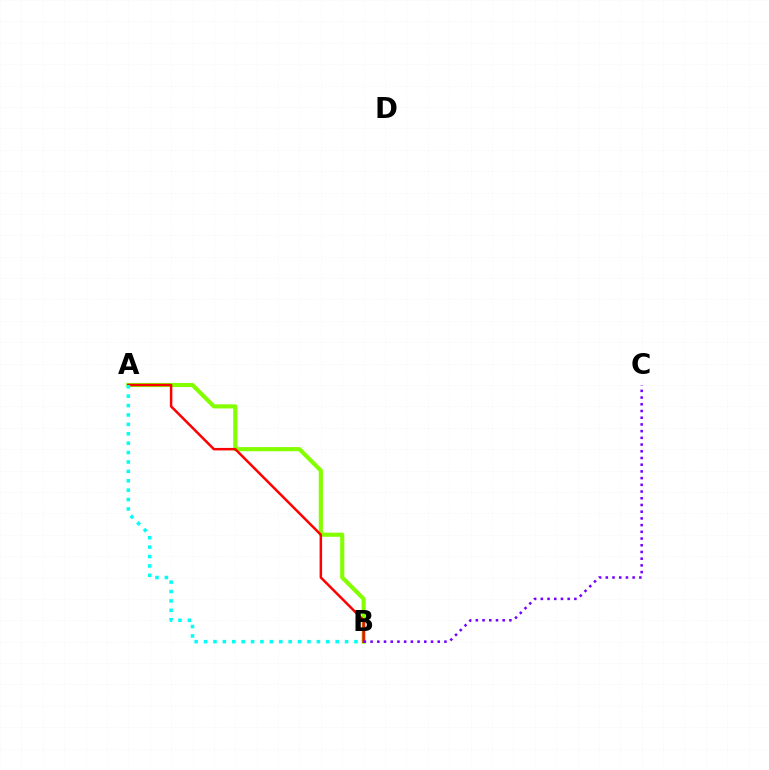{('A', 'B'): [{'color': '#84ff00', 'line_style': 'solid', 'thickness': 2.98}, {'color': '#ff0000', 'line_style': 'solid', 'thickness': 1.8}, {'color': '#00fff6', 'line_style': 'dotted', 'thickness': 2.55}], ('B', 'C'): [{'color': '#7200ff', 'line_style': 'dotted', 'thickness': 1.82}]}